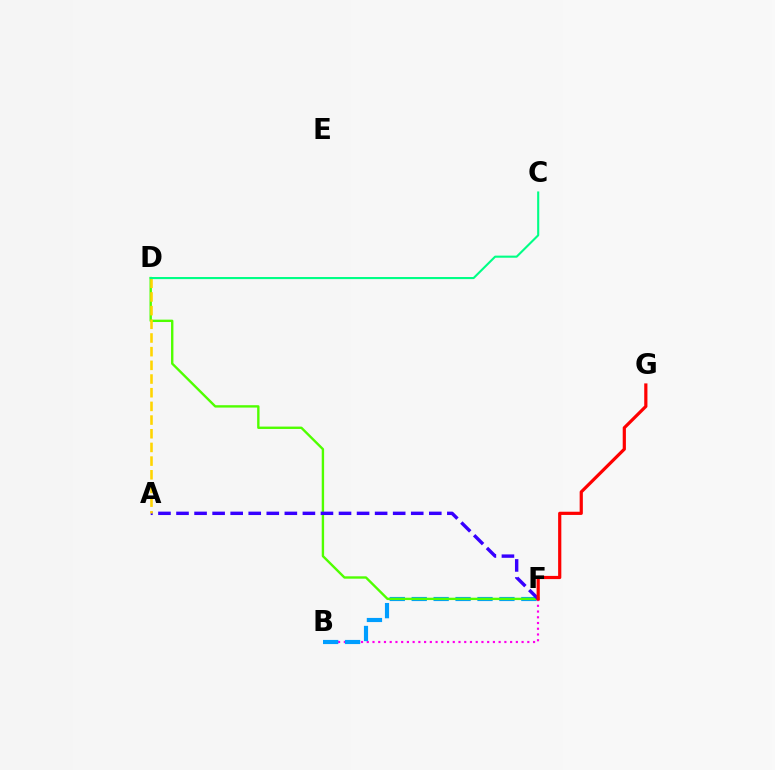{('B', 'F'): [{'color': '#ff00ed', 'line_style': 'dotted', 'thickness': 1.56}, {'color': '#009eff', 'line_style': 'dashed', 'thickness': 2.98}], ('D', 'F'): [{'color': '#4fff00', 'line_style': 'solid', 'thickness': 1.71}], ('A', 'F'): [{'color': '#3700ff', 'line_style': 'dashed', 'thickness': 2.45}], ('F', 'G'): [{'color': '#ff0000', 'line_style': 'solid', 'thickness': 2.3}], ('A', 'D'): [{'color': '#ffd500', 'line_style': 'dashed', 'thickness': 1.86}], ('C', 'D'): [{'color': '#00ff86', 'line_style': 'solid', 'thickness': 1.51}]}